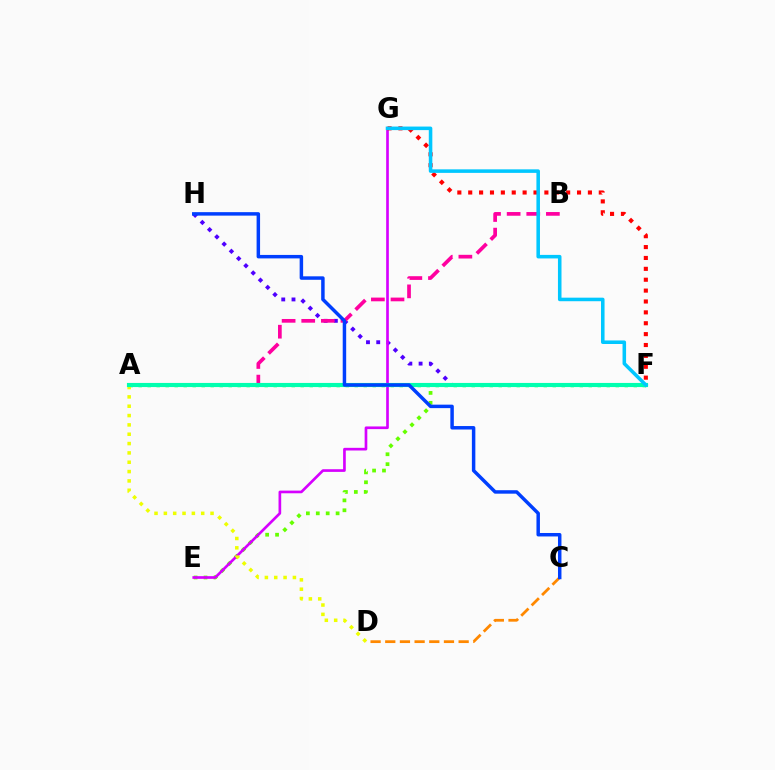{('F', 'H'): [{'color': '#4f00ff', 'line_style': 'dotted', 'thickness': 2.78}], ('A', 'F'): [{'color': '#00ff27', 'line_style': 'dotted', 'thickness': 2.45}, {'color': '#00ffaf', 'line_style': 'solid', 'thickness': 2.97}], ('E', 'F'): [{'color': '#66ff00', 'line_style': 'dotted', 'thickness': 2.69}], ('E', 'G'): [{'color': '#d600ff', 'line_style': 'solid', 'thickness': 1.92}], ('A', 'B'): [{'color': '#ff00a0', 'line_style': 'dashed', 'thickness': 2.67}], ('A', 'D'): [{'color': '#eeff00', 'line_style': 'dotted', 'thickness': 2.54}], ('F', 'G'): [{'color': '#ff0000', 'line_style': 'dotted', 'thickness': 2.96}, {'color': '#00c7ff', 'line_style': 'solid', 'thickness': 2.55}], ('C', 'D'): [{'color': '#ff8800', 'line_style': 'dashed', 'thickness': 1.99}], ('C', 'H'): [{'color': '#003fff', 'line_style': 'solid', 'thickness': 2.5}]}